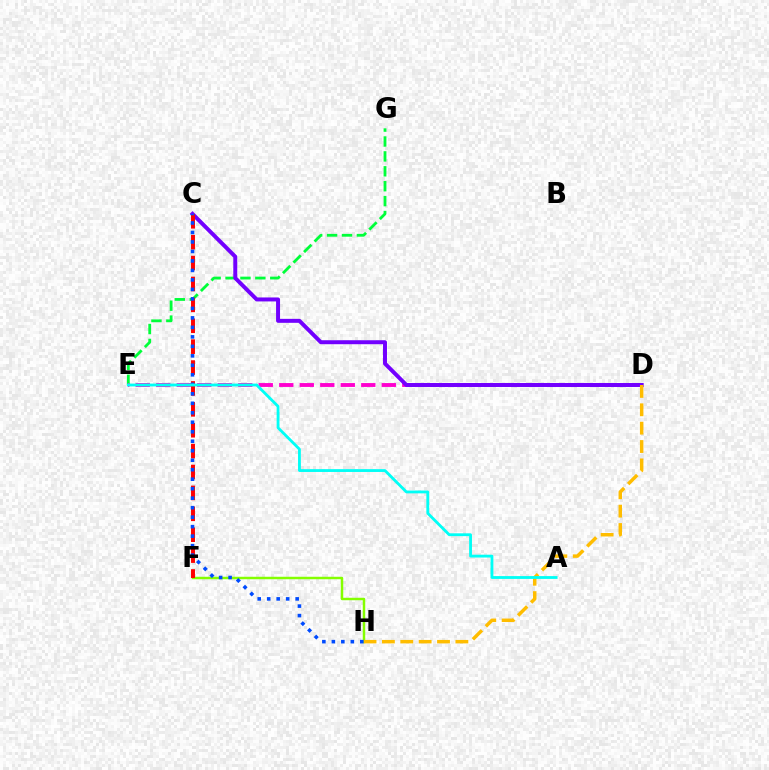{('E', 'G'): [{'color': '#00ff39', 'line_style': 'dashed', 'thickness': 2.03}], ('D', 'E'): [{'color': '#ff00cf', 'line_style': 'dashed', 'thickness': 2.79}], ('F', 'H'): [{'color': '#84ff00', 'line_style': 'solid', 'thickness': 1.77}], ('C', 'D'): [{'color': '#7200ff', 'line_style': 'solid', 'thickness': 2.86}], ('D', 'H'): [{'color': '#ffbd00', 'line_style': 'dashed', 'thickness': 2.5}], ('C', 'F'): [{'color': '#ff0000', 'line_style': 'dashed', 'thickness': 2.84}], ('C', 'H'): [{'color': '#004bff', 'line_style': 'dotted', 'thickness': 2.58}], ('A', 'E'): [{'color': '#00fff6', 'line_style': 'solid', 'thickness': 2.03}]}